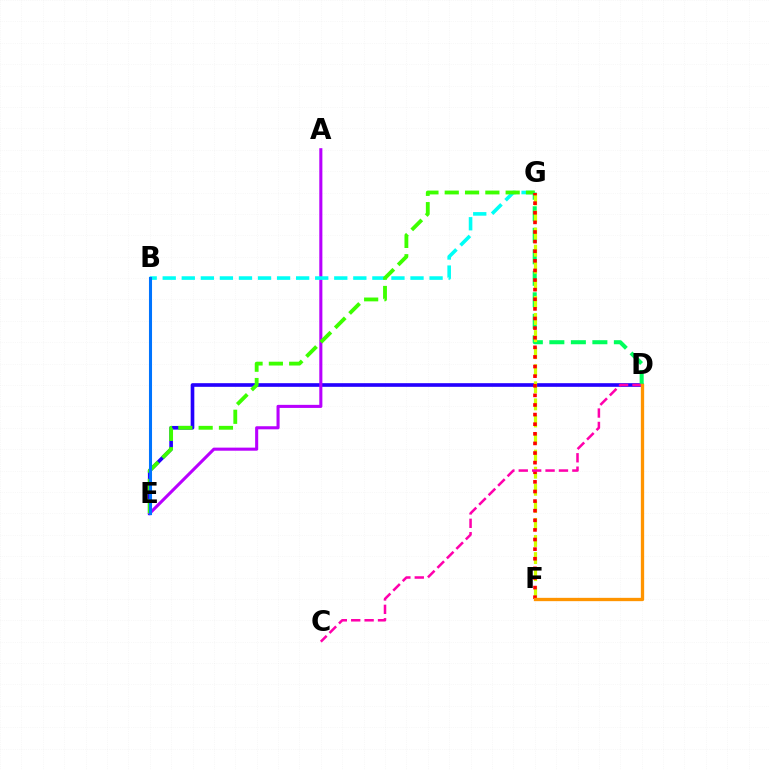{('D', 'E'): [{'color': '#2500ff', 'line_style': 'solid', 'thickness': 2.62}], ('A', 'E'): [{'color': '#b900ff', 'line_style': 'solid', 'thickness': 2.22}], ('B', 'G'): [{'color': '#00fff6', 'line_style': 'dashed', 'thickness': 2.59}], ('E', 'G'): [{'color': '#3dff00', 'line_style': 'dashed', 'thickness': 2.76}], ('D', 'G'): [{'color': '#00ff5c', 'line_style': 'dashed', 'thickness': 2.92}], ('F', 'G'): [{'color': '#d1ff00', 'line_style': 'dashed', 'thickness': 2.32}, {'color': '#ff0000', 'line_style': 'dotted', 'thickness': 2.61}], ('B', 'E'): [{'color': '#0074ff', 'line_style': 'solid', 'thickness': 2.21}], ('C', 'D'): [{'color': '#ff00ac', 'line_style': 'dashed', 'thickness': 1.82}], ('D', 'F'): [{'color': '#ff9400', 'line_style': 'solid', 'thickness': 2.39}]}